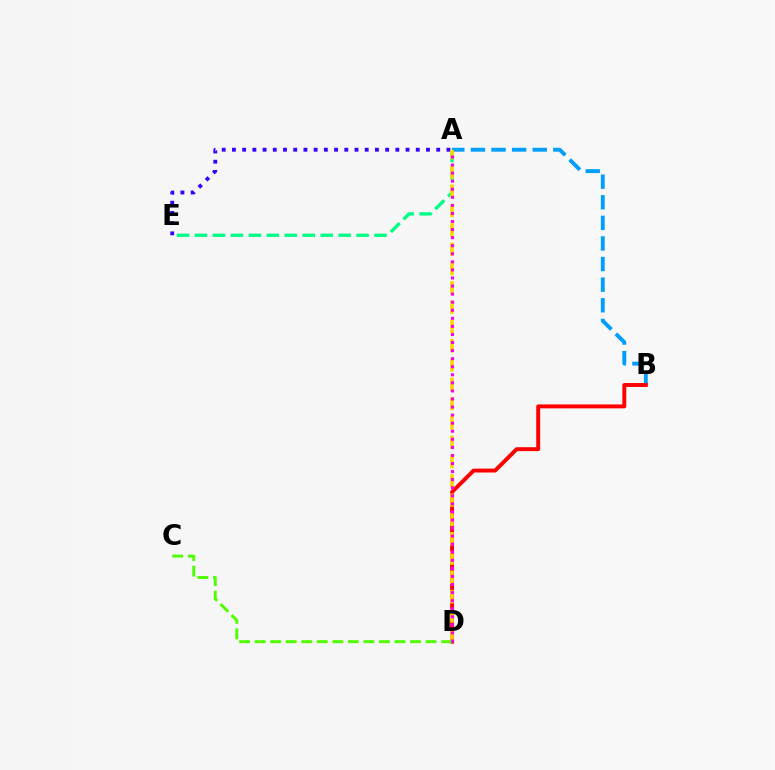{('A', 'B'): [{'color': '#009eff', 'line_style': 'dashed', 'thickness': 2.8}], ('A', 'E'): [{'color': '#00ff86', 'line_style': 'dashed', 'thickness': 2.44}, {'color': '#3700ff', 'line_style': 'dotted', 'thickness': 2.77}], ('B', 'D'): [{'color': '#ff0000', 'line_style': 'solid', 'thickness': 2.83}], ('A', 'D'): [{'color': '#ffd500', 'line_style': 'dashed', 'thickness': 2.62}, {'color': '#ff00ed', 'line_style': 'dotted', 'thickness': 2.19}], ('C', 'D'): [{'color': '#4fff00', 'line_style': 'dashed', 'thickness': 2.11}]}